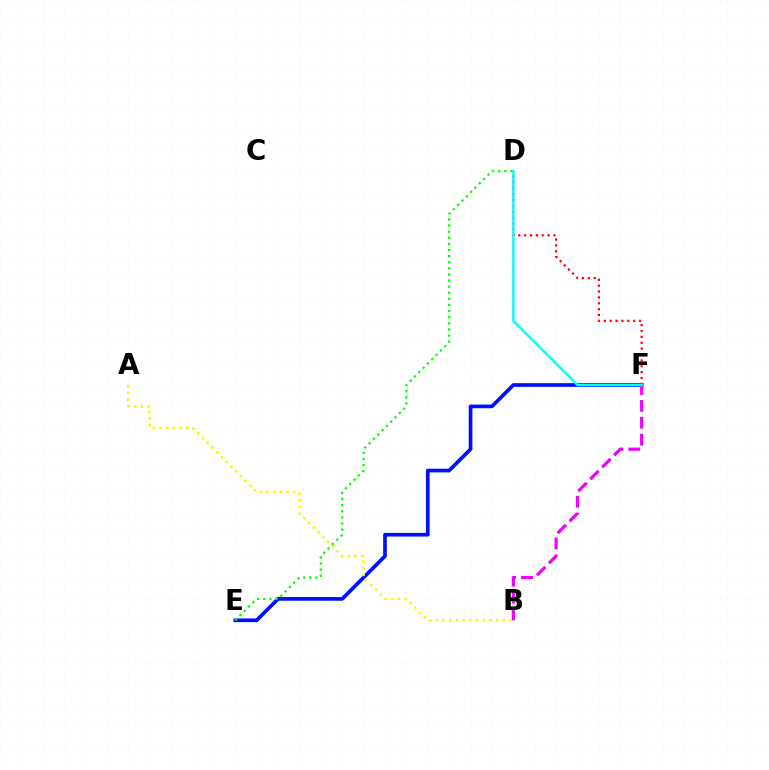{('E', 'F'): [{'color': '#0010ff', 'line_style': 'solid', 'thickness': 2.66}], ('B', 'F'): [{'color': '#ee00ff', 'line_style': 'dashed', 'thickness': 2.29}], ('A', 'B'): [{'color': '#fcf500', 'line_style': 'dotted', 'thickness': 1.82}], ('D', 'E'): [{'color': '#08ff00', 'line_style': 'dotted', 'thickness': 1.66}], ('D', 'F'): [{'color': '#ff0000', 'line_style': 'dotted', 'thickness': 1.6}, {'color': '#00fff6', 'line_style': 'solid', 'thickness': 1.72}]}